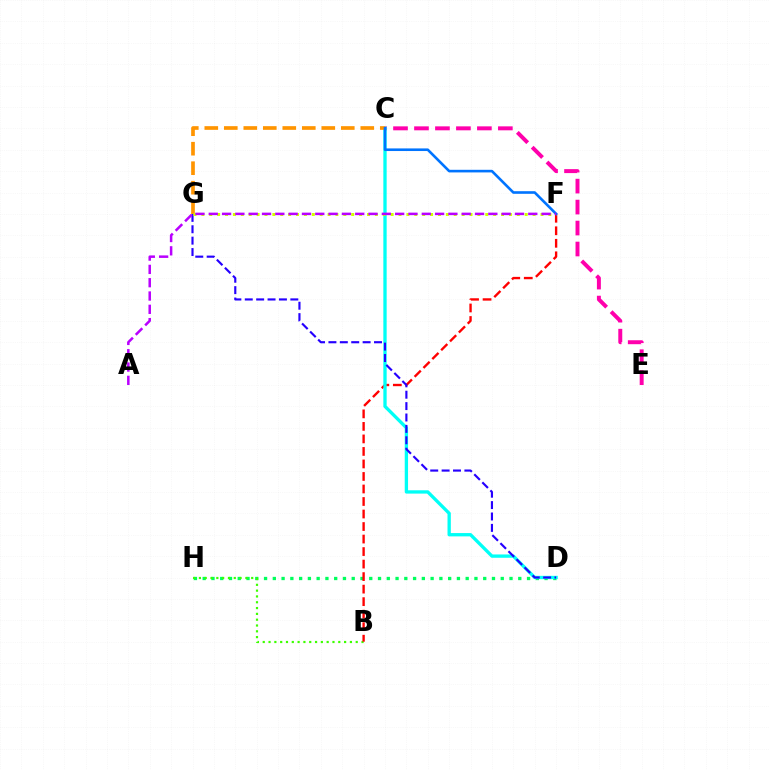{('D', 'H'): [{'color': '#00ff5c', 'line_style': 'dotted', 'thickness': 2.38}], ('B', 'H'): [{'color': '#3dff00', 'line_style': 'dotted', 'thickness': 1.58}], ('B', 'F'): [{'color': '#ff0000', 'line_style': 'dashed', 'thickness': 1.7}], ('C', 'E'): [{'color': '#ff00ac', 'line_style': 'dashed', 'thickness': 2.85}], ('C', 'D'): [{'color': '#00fff6', 'line_style': 'solid', 'thickness': 2.39}], ('D', 'G'): [{'color': '#2500ff', 'line_style': 'dashed', 'thickness': 1.55}], ('C', 'G'): [{'color': '#ff9400', 'line_style': 'dashed', 'thickness': 2.65}], ('F', 'G'): [{'color': '#d1ff00', 'line_style': 'dotted', 'thickness': 2.14}], ('C', 'F'): [{'color': '#0074ff', 'line_style': 'solid', 'thickness': 1.88}], ('A', 'F'): [{'color': '#b900ff', 'line_style': 'dashed', 'thickness': 1.81}]}